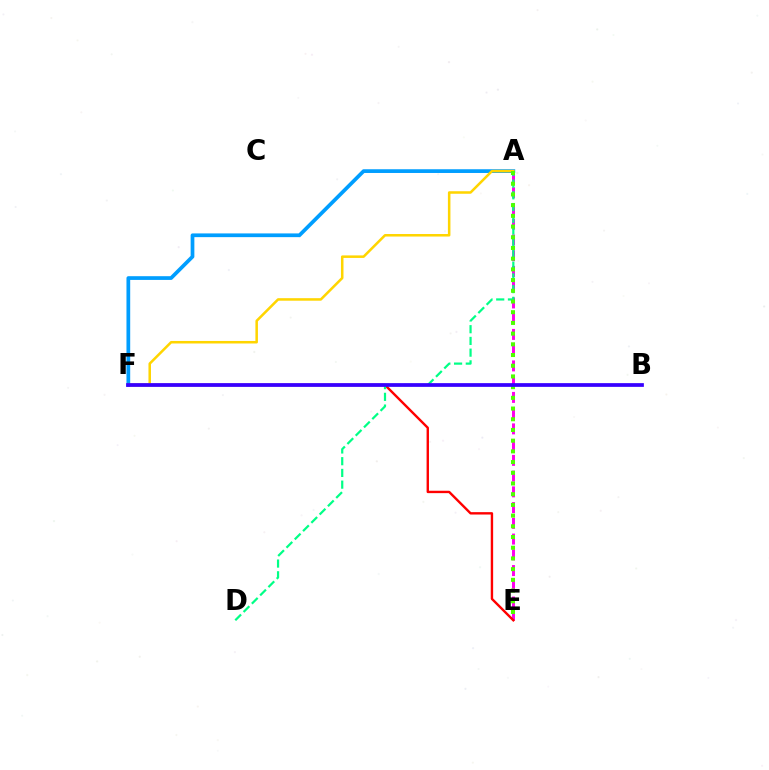{('A', 'E'): [{'color': '#ff00ed', 'line_style': 'dashed', 'thickness': 2.14}, {'color': '#4fff00', 'line_style': 'dotted', 'thickness': 2.91}], ('A', 'F'): [{'color': '#009eff', 'line_style': 'solid', 'thickness': 2.68}, {'color': '#ffd500', 'line_style': 'solid', 'thickness': 1.82}], ('E', 'F'): [{'color': '#ff0000', 'line_style': 'solid', 'thickness': 1.72}], ('A', 'D'): [{'color': '#00ff86', 'line_style': 'dashed', 'thickness': 1.59}], ('B', 'F'): [{'color': '#3700ff', 'line_style': 'solid', 'thickness': 2.68}]}